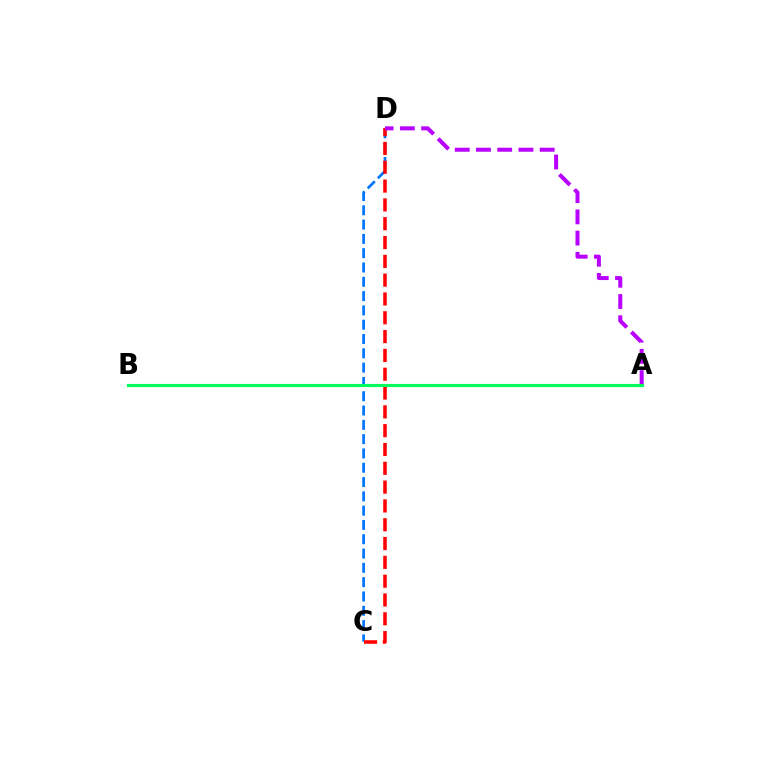{('A', 'B'): [{'color': '#d1ff00', 'line_style': 'dotted', 'thickness': 2.05}, {'color': '#00ff5c', 'line_style': 'solid', 'thickness': 2.24}], ('C', 'D'): [{'color': '#0074ff', 'line_style': 'dashed', 'thickness': 1.94}, {'color': '#ff0000', 'line_style': 'dashed', 'thickness': 2.56}], ('A', 'D'): [{'color': '#b900ff', 'line_style': 'dashed', 'thickness': 2.88}]}